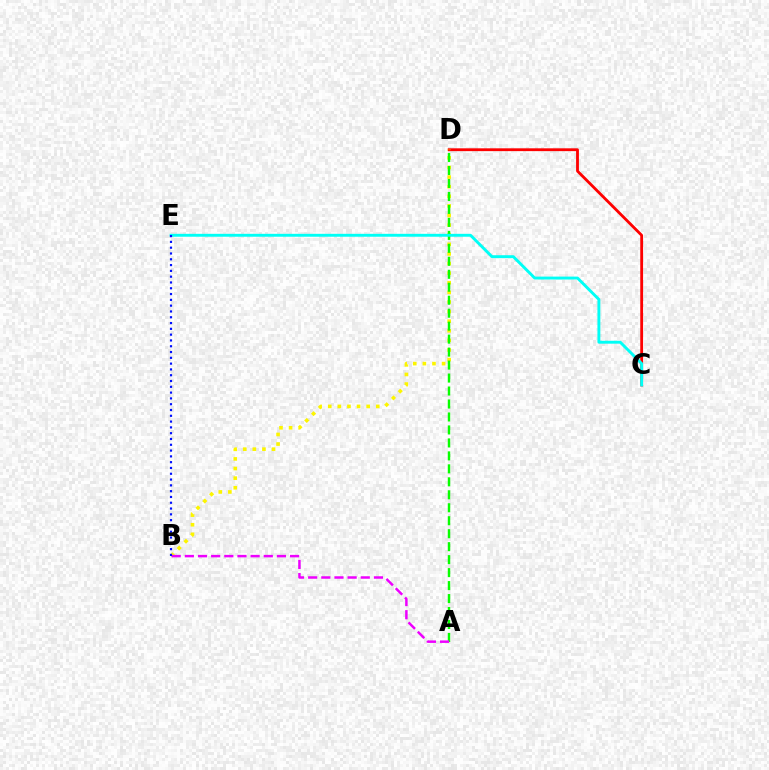{('C', 'D'): [{'color': '#ff0000', 'line_style': 'solid', 'thickness': 2.03}], ('B', 'D'): [{'color': '#fcf500', 'line_style': 'dotted', 'thickness': 2.61}], ('A', 'D'): [{'color': '#08ff00', 'line_style': 'dashed', 'thickness': 1.76}], ('A', 'B'): [{'color': '#ee00ff', 'line_style': 'dashed', 'thickness': 1.79}], ('C', 'E'): [{'color': '#00fff6', 'line_style': 'solid', 'thickness': 2.09}], ('B', 'E'): [{'color': '#0010ff', 'line_style': 'dotted', 'thickness': 1.57}]}